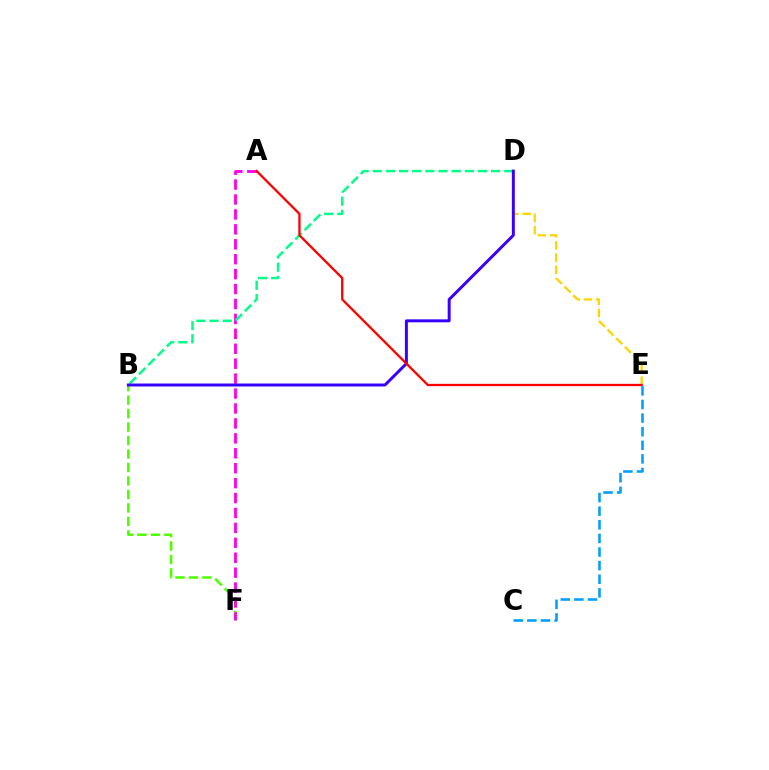{('D', 'E'): [{'color': '#ffd500', 'line_style': 'dashed', 'thickness': 1.66}], ('B', 'F'): [{'color': '#4fff00', 'line_style': 'dashed', 'thickness': 1.83}], ('A', 'F'): [{'color': '#ff00ed', 'line_style': 'dashed', 'thickness': 2.03}], ('B', 'D'): [{'color': '#00ff86', 'line_style': 'dashed', 'thickness': 1.79}, {'color': '#3700ff', 'line_style': 'solid', 'thickness': 2.13}], ('A', 'E'): [{'color': '#ff0000', 'line_style': 'solid', 'thickness': 1.65}], ('C', 'E'): [{'color': '#009eff', 'line_style': 'dashed', 'thickness': 1.85}]}